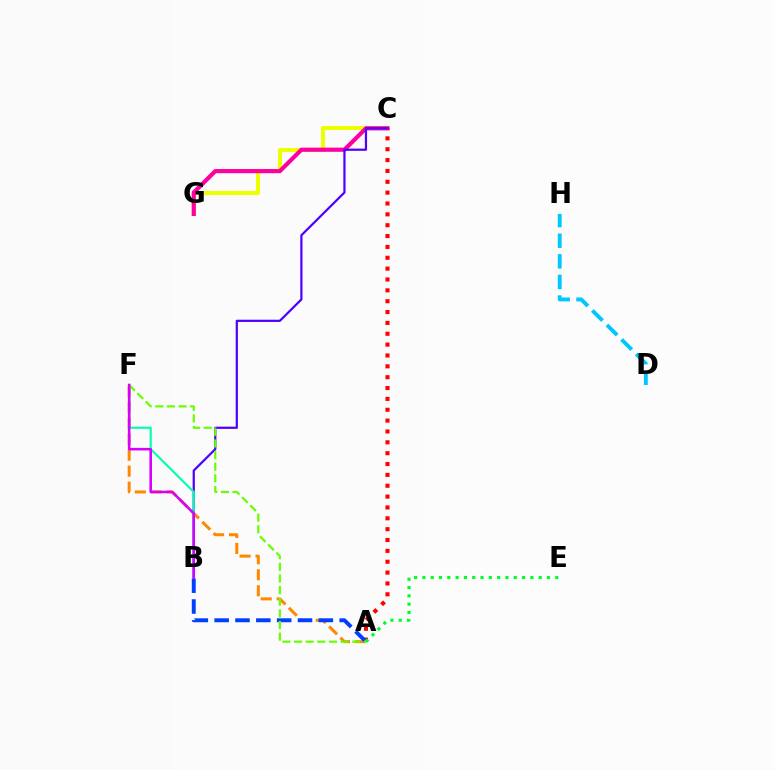{('D', 'H'): [{'color': '#00c7ff', 'line_style': 'dashed', 'thickness': 2.8}], ('A', 'F'): [{'color': '#ff8800', 'line_style': 'dashed', 'thickness': 2.17}, {'color': '#66ff00', 'line_style': 'dashed', 'thickness': 1.58}], ('A', 'C'): [{'color': '#ff0000', 'line_style': 'dotted', 'thickness': 2.95}], ('A', 'B'): [{'color': '#003fff', 'line_style': 'dashed', 'thickness': 2.83}], ('C', 'G'): [{'color': '#eeff00', 'line_style': 'solid', 'thickness': 2.94}, {'color': '#ff00a0', 'line_style': 'solid', 'thickness': 3.0}], ('B', 'C'): [{'color': '#4f00ff', 'line_style': 'solid', 'thickness': 1.6}], ('A', 'E'): [{'color': '#00ff27', 'line_style': 'dotted', 'thickness': 2.26}], ('B', 'F'): [{'color': '#00ffaf', 'line_style': 'solid', 'thickness': 1.53}, {'color': '#d600ff', 'line_style': 'solid', 'thickness': 1.85}]}